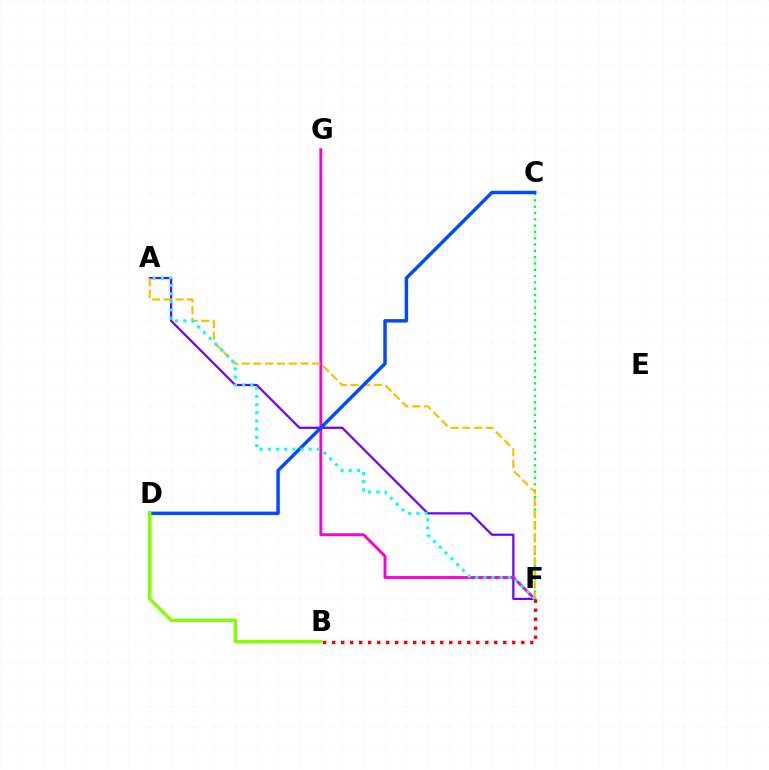{('A', 'F'): [{'color': '#7200ff', 'line_style': 'solid', 'thickness': 1.61}, {'color': '#ffbd00', 'line_style': 'dashed', 'thickness': 1.6}, {'color': '#00fff6', 'line_style': 'dotted', 'thickness': 2.22}], ('F', 'G'): [{'color': '#ff00cf', 'line_style': 'solid', 'thickness': 2.08}], ('C', 'F'): [{'color': '#00ff39', 'line_style': 'dotted', 'thickness': 1.71}], ('B', 'F'): [{'color': '#ff0000', 'line_style': 'dotted', 'thickness': 2.45}], ('C', 'D'): [{'color': '#004bff', 'line_style': 'solid', 'thickness': 2.5}], ('B', 'D'): [{'color': '#84ff00', 'line_style': 'solid', 'thickness': 2.49}]}